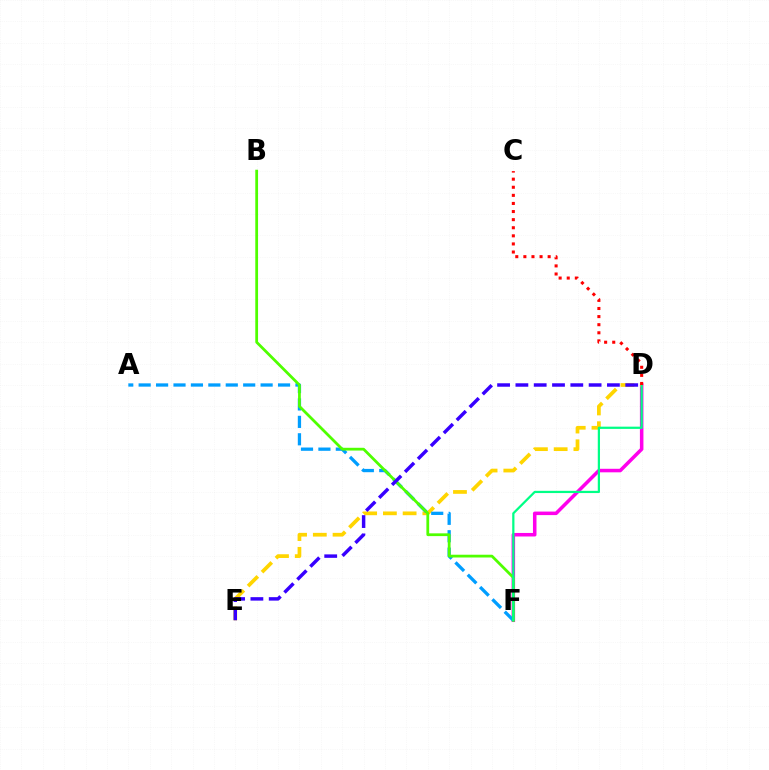{('D', 'F'): [{'color': '#ff00ed', 'line_style': 'solid', 'thickness': 2.54}, {'color': '#00ff86', 'line_style': 'solid', 'thickness': 1.61}], ('D', 'E'): [{'color': '#ffd500', 'line_style': 'dashed', 'thickness': 2.68}, {'color': '#3700ff', 'line_style': 'dashed', 'thickness': 2.49}], ('A', 'F'): [{'color': '#009eff', 'line_style': 'dashed', 'thickness': 2.37}], ('B', 'F'): [{'color': '#4fff00', 'line_style': 'solid', 'thickness': 1.99}], ('C', 'D'): [{'color': '#ff0000', 'line_style': 'dotted', 'thickness': 2.2}]}